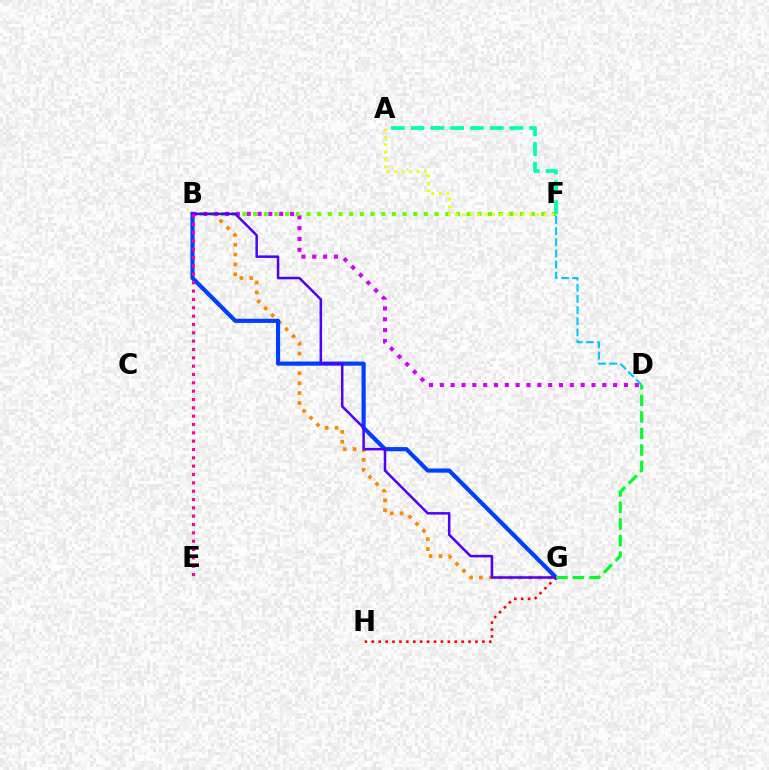{('B', 'G'): [{'color': '#ff8800', 'line_style': 'dotted', 'thickness': 2.68}, {'color': '#003fff', 'line_style': 'solid', 'thickness': 2.99}, {'color': '#4f00ff', 'line_style': 'solid', 'thickness': 1.81}], ('B', 'D'): [{'color': '#d600ff', 'line_style': 'dotted', 'thickness': 2.94}], ('D', 'F'): [{'color': '#00c7ff', 'line_style': 'dashed', 'thickness': 1.51}], ('G', 'H'): [{'color': '#ff0000', 'line_style': 'dotted', 'thickness': 1.88}], ('B', 'F'): [{'color': '#66ff00', 'line_style': 'dotted', 'thickness': 2.9}], ('D', 'G'): [{'color': '#00ff27', 'line_style': 'dashed', 'thickness': 2.25}], ('A', 'F'): [{'color': '#eeff00', 'line_style': 'dotted', 'thickness': 2.01}, {'color': '#00ffaf', 'line_style': 'dashed', 'thickness': 2.69}], ('B', 'E'): [{'color': '#ff00a0', 'line_style': 'dotted', 'thickness': 2.27}]}